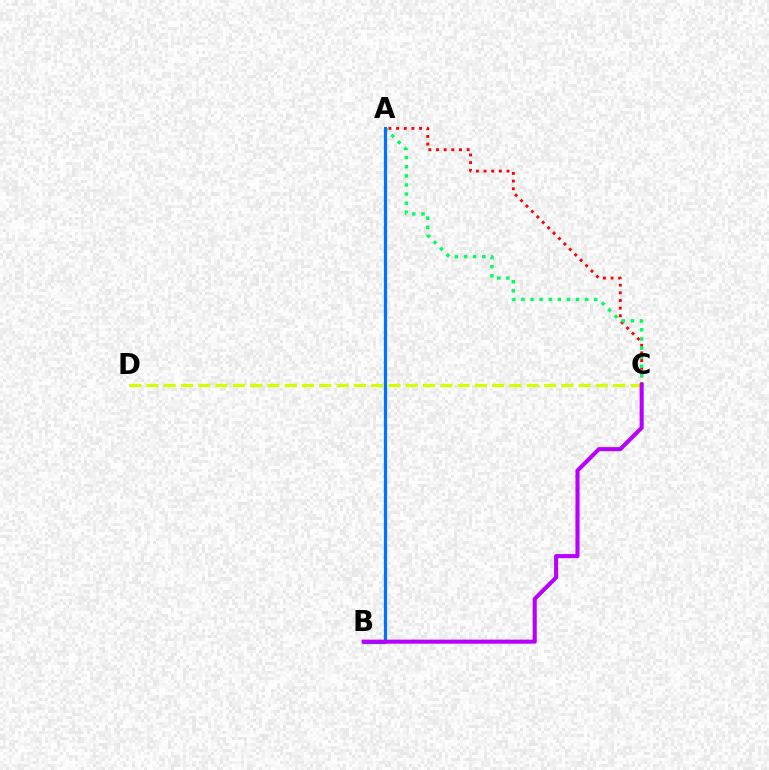{('A', 'C'): [{'color': '#ff0000', 'line_style': 'dotted', 'thickness': 2.08}, {'color': '#00ff5c', 'line_style': 'dotted', 'thickness': 2.47}], ('A', 'B'): [{'color': '#0074ff', 'line_style': 'solid', 'thickness': 2.32}], ('C', 'D'): [{'color': '#d1ff00', 'line_style': 'dashed', 'thickness': 2.35}], ('B', 'C'): [{'color': '#b900ff', 'line_style': 'solid', 'thickness': 2.93}]}